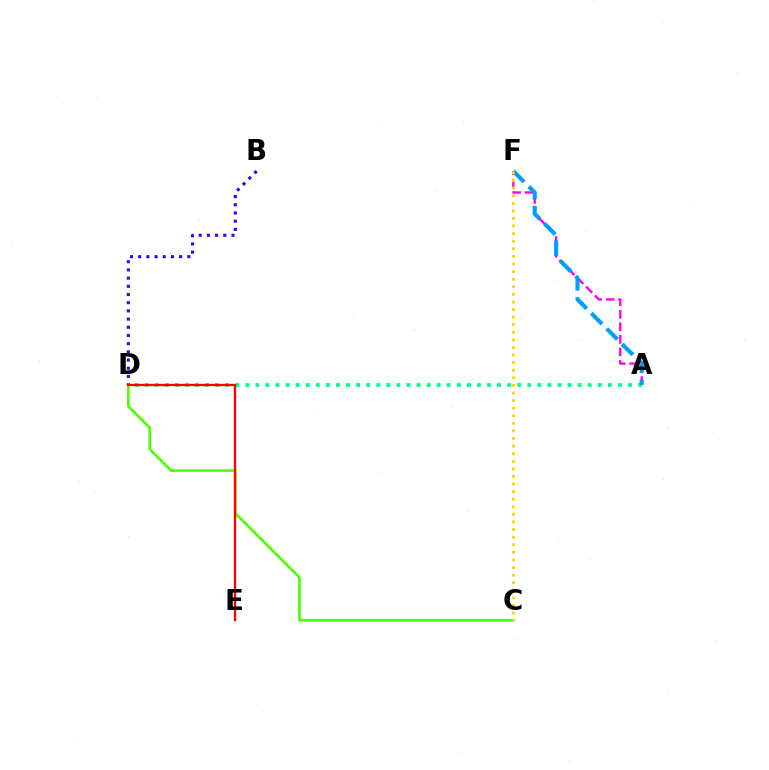{('B', 'D'): [{'color': '#3700ff', 'line_style': 'dotted', 'thickness': 2.23}], ('A', 'D'): [{'color': '#00ff86', 'line_style': 'dotted', 'thickness': 2.74}], ('A', 'F'): [{'color': '#ff00ed', 'line_style': 'dashed', 'thickness': 1.7}, {'color': '#009eff', 'line_style': 'dashed', 'thickness': 2.96}], ('C', 'D'): [{'color': '#4fff00', 'line_style': 'solid', 'thickness': 1.9}], ('D', 'E'): [{'color': '#ff0000', 'line_style': 'solid', 'thickness': 1.69}], ('C', 'F'): [{'color': '#ffd500', 'line_style': 'dotted', 'thickness': 2.06}]}